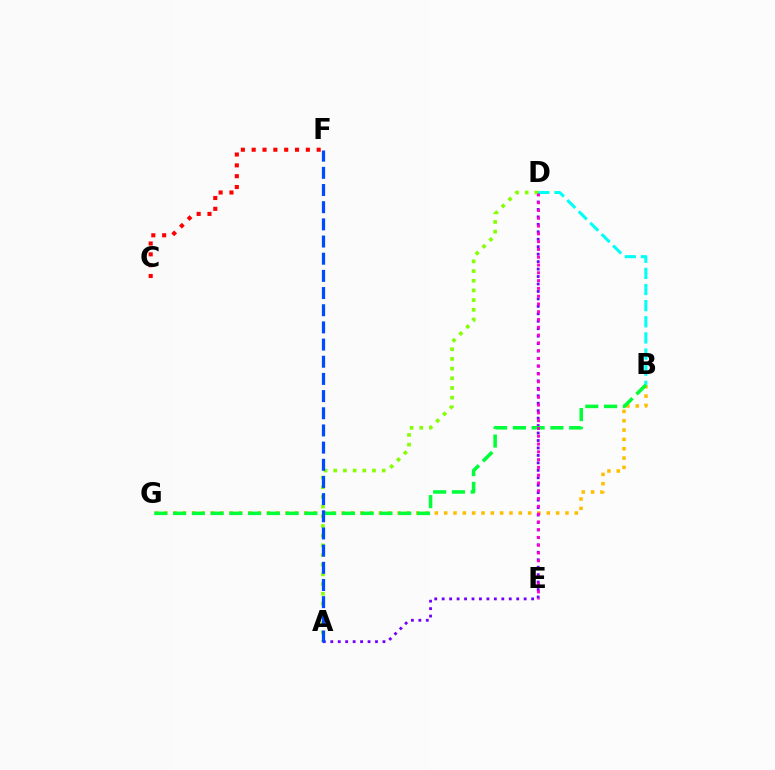{('B', 'G'): [{'color': '#ffbd00', 'line_style': 'dotted', 'thickness': 2.53}, {'color': '#00ff39', 'line_style': 'dashed', 'thickness': 2.55}], ('A', 'D'): [{'color': '#7200ff', 'line_style': 'dotted', 'thickness': 2.03}, {'color': '#84ff00', 'line_style': 'dotted', 'thickness': 2.63}], ('B', 'D'): [{'color': '#00fff6', 'line_style': 'dashed', 'thickness': 2.19}], ('C', 'F'): [{'color': '#ff0000', 'line_style': 'dotted', 'thickness': 2.94}], ('D', 'E'): [{'color': '#ff00cf', 'line_style': 'dotted', 'thickness': 2.11}], ('A', 'F'): [{'color': '#004bff', 'line_style': 'dashed', 'thickness': 2.33}]}